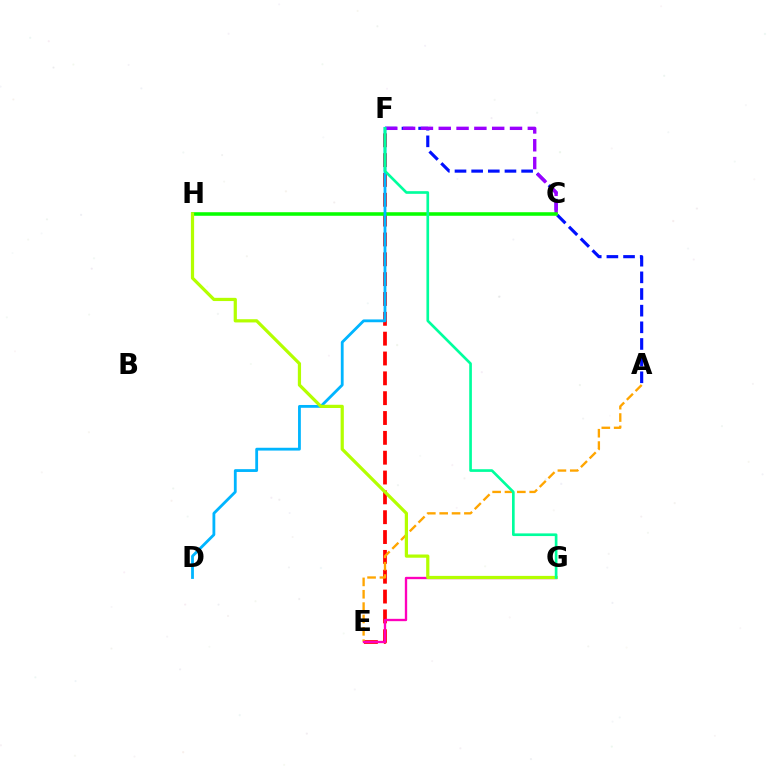{('A', 'F'): [{'color': '#0010ff', 'line_style': 'dashed', 'thickness': 2.26}], ('C', 'F'): [{'color': '#9b00ff', 'line_style': 'dashed', 'thickness': 2.42}], ('E', 'F'): [{'color': '#ff0000', 'line_style': 'dashed', 'thickness': 2.7}], ('A', 'E'): [{'color': '#ffa500', 'line_style': 'dashed', 'thickness': 1.68}], ('C', 'H'): [{'color': '#08ff00', 'line_style': 'solid', 'thickness': 2.56}], ('E', 'G'): [{'color': '#ff00bd', 'line_style': 'solid', 'thickness': 1.68}], ('D', 'F'): [{'color': '#00b5ff', 'line_style': 'solid', 'thickness': 2.02}], ('G', 'H'): [{'color': '#b3ff00', 'line_style': 'solid', 'thickness': 2.32}], ('F', 'G'): [{'color': '#00ff9d', 'line_style': 'solid', 'thickness': 1.92}]}